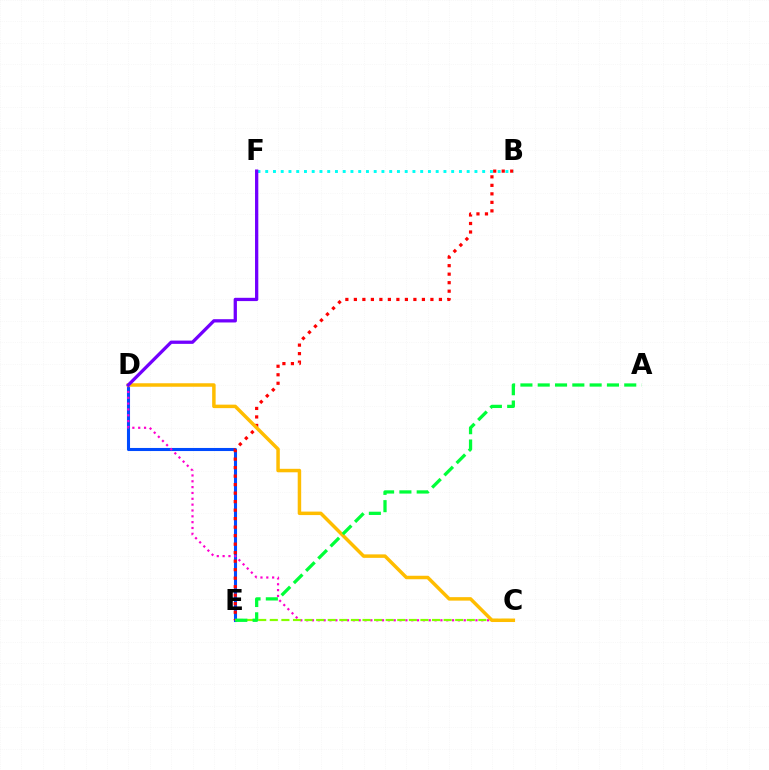{('D', 'E'): [{'color': '#004bff', 'line_style': 'solid', 'thickness': 2.21}], ('C', 'D'): [{'color': '#ff00cf', 'line_style': 'dotted', 'thickness': 1.59}, {'color': '#ffbd00', 'line_style': 'solid', 'thickness': 2.51}], ('B', 'E'): [{'color': '#ff0000', 'line_style': 'dotted', 'thickness': 2.31}], ('C', 'E'): [{'color': '#84ff00', 'line_style': 'dashed', 'thickness': 1.57}], ('B', 'F'): [{'color': '#00fff6', 'line_style': 'dotted', 'thickness': 2.11}], ('A', 'E'): [{'color': '#00ff39', 'line_style': 'dashed', 'thickness': 2.35}], ('D', 'F'): [{'color': '#7200ff', 'line_style': 'solid', 'thickness': 2.36}]}